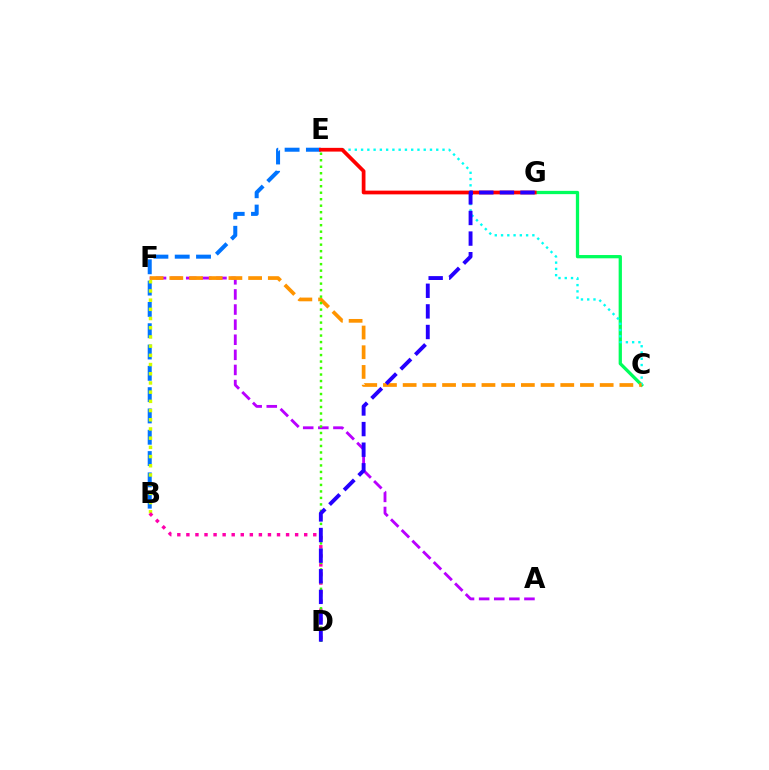{('B', 'E'): [{'color': '#0074ff', 'line_style': 'dashed', 'thickness': 2.89}], ('C', 'G'): [{'color': '#00ff5c', 'line_style': 'solid', 'thickness': 2.36}], ('C', 'E'): [{'color': '#00fff6', 'line_style': 'dotted', 'thickness': 1.7}], ('A', 'F'): [{'color': '#b900ff', 'line_style': 'dashed', 'thickness': 2.05}], ('B', 'F'): [{'color': '#d1ff00', 'line_style': 'dotted', 'thickness': 2.5}], ('E', 'G'): [{'color': '#ff0000', 'line_style': 'solid', 'thickness': 2.69}], ('C', 'F'): [{'color': '#ff9400', 'line_style': 'dashed', 'thickness': 2.68}], ('B', 'D'): [{'color': '#ff00ac', 'line_style': 'dotted', 'thickness': 2.46}], ('D', 'E'): [{'color': '#3dff00', 'line_style': 'dotted', 'thickness': 1.76}], ('D', 'G'): [{'color': '#2500ff', 'line_style': 'dashed', 'thickness': 2.8}]}